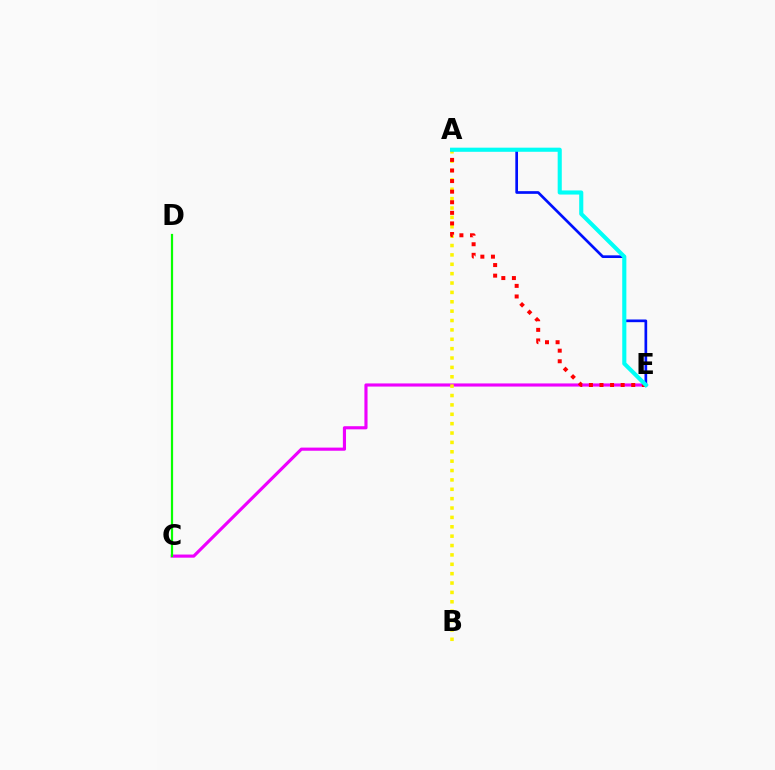{('C', 'E'): [{'color': '#ee00ff', 'line_style': 'solid', 'thickness': 2.26}], ('A', 'E'): [{'color': '#0010ff', 'line_style': 'solid', 'thickness': 1.94}, {'color': '#ff0000', 'line_style': 'dotted', 'thickness': 2.88}, {'color': '#00fff6', 'line_style': 'solid', 'thickness': 2.96}], ('C', 'D'): [{'color': '#08ff00', 'line_style': 'solid', 'thickness': 1.6}], ('A', 'B'): [{'color': '#fcf500', 'line_style': 'dotted', 'thickness': 2.55}]}